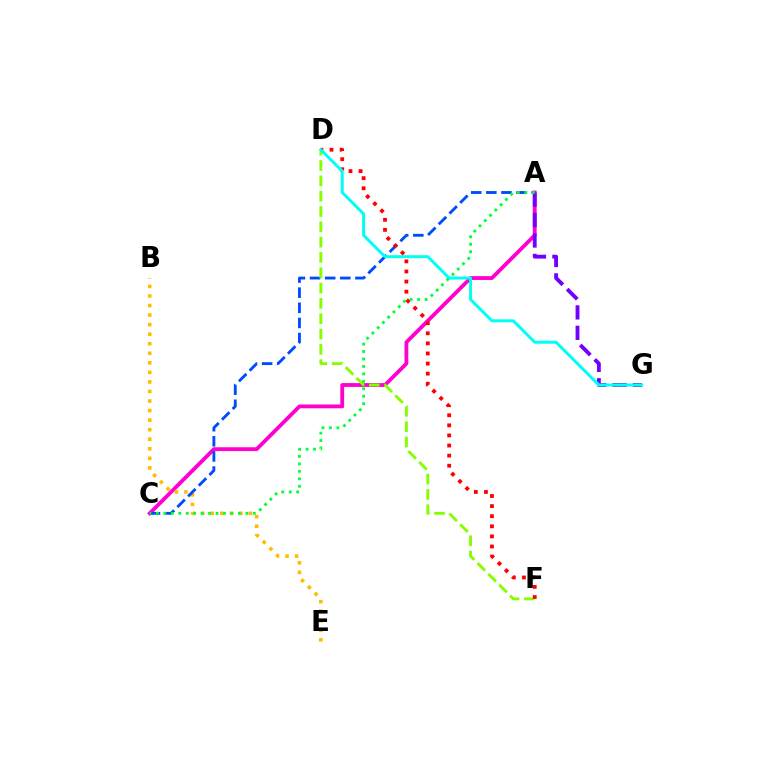{('A', 'C'): [{'color': '#ff00cf', 'line_style': 'solid', 'thickness': 2.75}, {'color': '#004bff', 'line_style': 'dashed', 'thickness': 2.05}, {'color': '#00ff39', 'line_style': 'dotted', 'thickness': 2.03}], ('B', 'E'): [{'color': '#ffbd00', 'line_style': 'dotted', 'thickness': 2.59}], ('D', 'F'): [{'color': '#84ff00', 'line_style': 'dashed', 'thickness': 2.08}, {'color': '#ff0000', 'line_style': 'dotted', 'thickness': 2.74}], ('A', 'G'): [{'color': '#7200ff', 'line_style': 'dashed', 'thickness': 2.78}], ('D', 'G'): [{'color': '#00fff6', 'line_style': 'solid', 'thickness': 2.15}]}